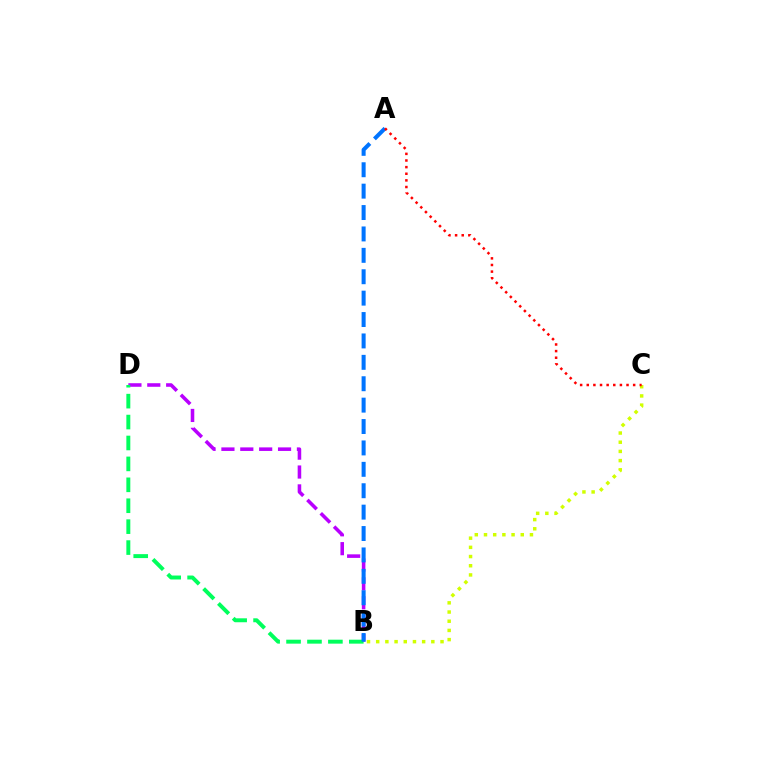{('B', 'D'): [{'color': '#b900ff', 'line_style': 'dashed', 'thickness': 2.56}, {'color': '#00ff5c', 'line_style': 'dashed', 'thickness': 2.84}], ('A', 'B'): [{'color': '#0074ff', 'line_style': 'dashed', 'thickness': 2.91}], ('B', 'C'): [{'color': '#d1ff00', 'line_style': 'dotted', 'thickness': 2.5}], ('A', 'C'): [{'color': '#ff0000', 'line_style': 'dotted', 'thickness': 1.8}]}